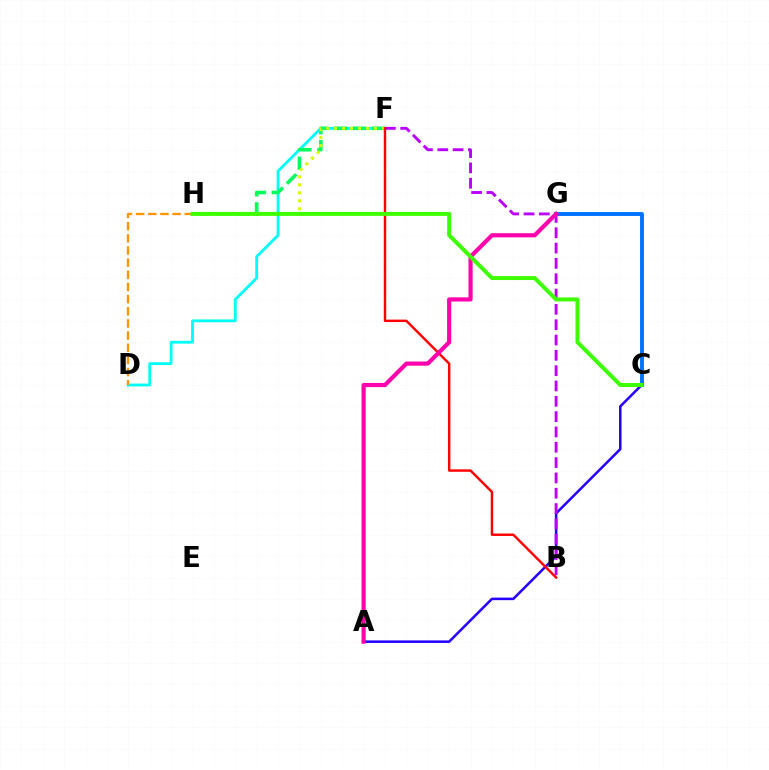{('D', 'F'): [{'color': '#00fff6', 'line_style': 'solid', 'thickness': 2.03}], ('A', 'C'): [{'color': '#2500ff', 'line_style': 'solid', 'thickness': 1.83}], ('C', 'G'): [{'color': '#0074ff', 'line_style': 'solid', 'thickness': 2.81}], ('F', 'H'): [{'color': '#00ff5c', 'line_style': 'dashed', 'thickness': 2.58}, {'color': '#d1ff00', 'line_style': 'dotted', 'thickness': 2.17}], ('B', 'F'): [{'color': '#b900ff', 'line_style': 'dashed', 'thickness': 2.08}, {'color': '#ff0000', 'line_style': 'solid', 'thickness': 1.75}], ('D', 'H'): [{'color': '#ff9400', 'line_style': 'dashed', 'thickness': 1.65}], ('A', 'G'): [{'color': '#ff00ac', 'line_style': 'solid', 'thickness': 3.0}], ('C', 'H'): [{'color': '#3dff00', 'line_style': 'solid', 'thickness': 2.86}]}